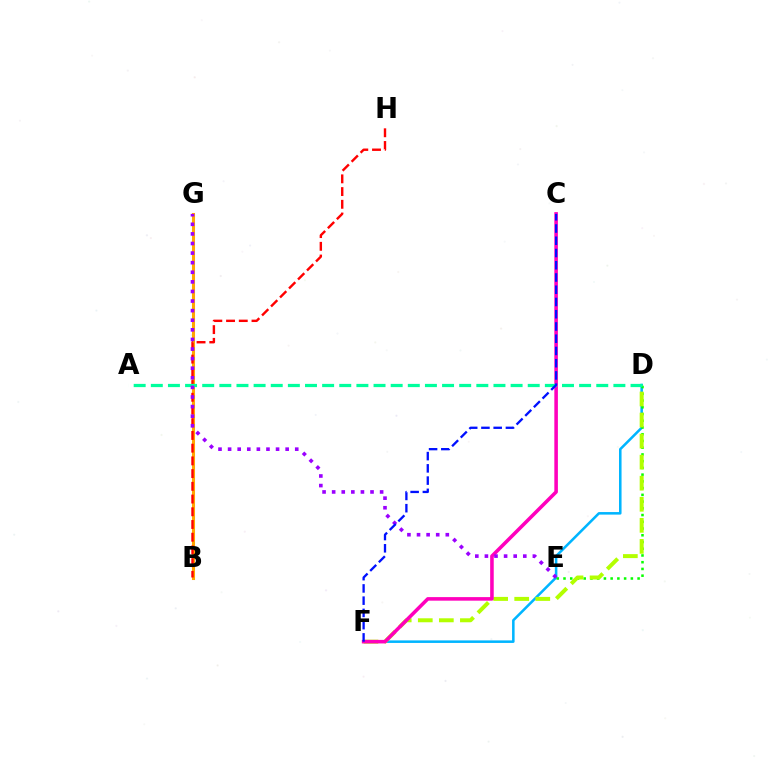{('D', 'F'): [{'color': '#00b5ff', 'line_style': 'solid', 'thickness': 1.83}, {'color': '#b3ff00', 'line_style': 'dashed', 'thickness': 2.86}], ('D', 'E'): [{'color': '#08ff00', 'line_style': 'dotted', 'thickness': 1.83}], ('B', 'G'): [{'color': '#ffa500', 'line_style': 'solid', 'thickness': 2.2}], ('B', 'H'): [{'color': '#ff0000', 'line_style': 'dashed', 'thickness': 1.73}], ('C', 'F'): [{'color': '#ff00bd', 'line_style': 'solid', 'thickness': 2.56}, {'color': '#0010ff', 'line_style': 'dashed', 'thickness': 1.66}], ('A', 'D'): [{'color': '#00ff9d', 'line_style': 'dashed', 'thickness': 2.33}], ('E', 'G'): [{'color': '#9b00ff', 'line_style': 'dotted', 'thickness': 2.61}]}